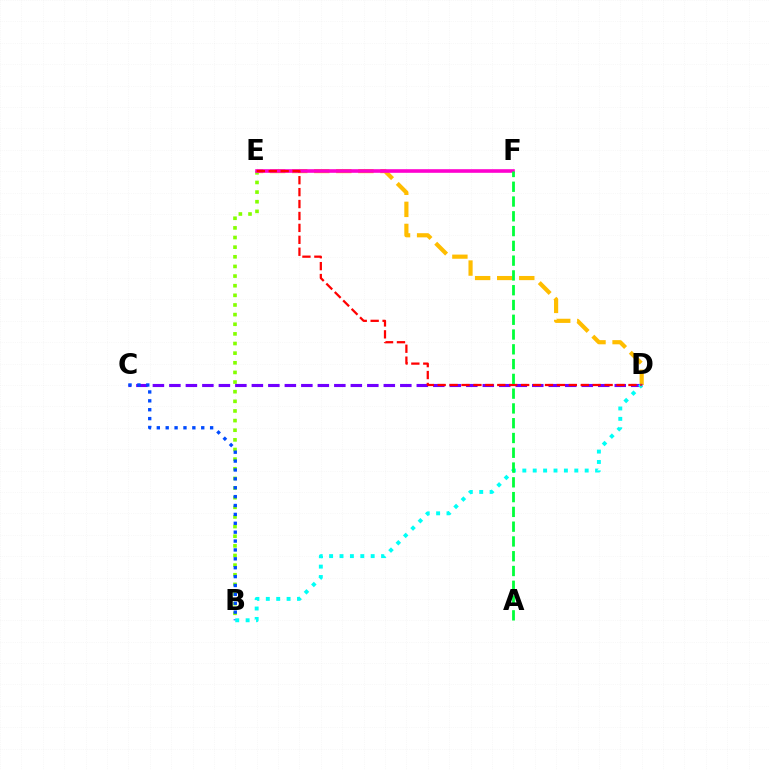{('D', 'E'): [{'color': '#ffbd00', 'line_style': 'dashed', 'thickness': 3.0}, {'color': '#ff0000', 'line_style': 'dashed', 'thickness': 1.62}], ('B', 'E'): [{'color': '#84ff00', 'line_style': 'dotted', 'thickness': 2.62}], ('C', 'D'): [{'color': '#7200ff', 'line_style': 'dashed', 'thickness': 2.24}], ('B', 'C'): [{'color': '#004bff', 'line_style': 'dotted', 'thickness': 2.41}], ('B', 'D'): [{'color': '#00fff6', 'line_style': 'dotted', 'thickness': 2.82}], ('E', 'F'): [{'color': '#ff00cf', 'line_style': 'solid', 'thickness': 2.6}], ('A', 'F'): [{'color': '#00ff39', 'line_style': 'dashed', 'thickness': 2.01}]}